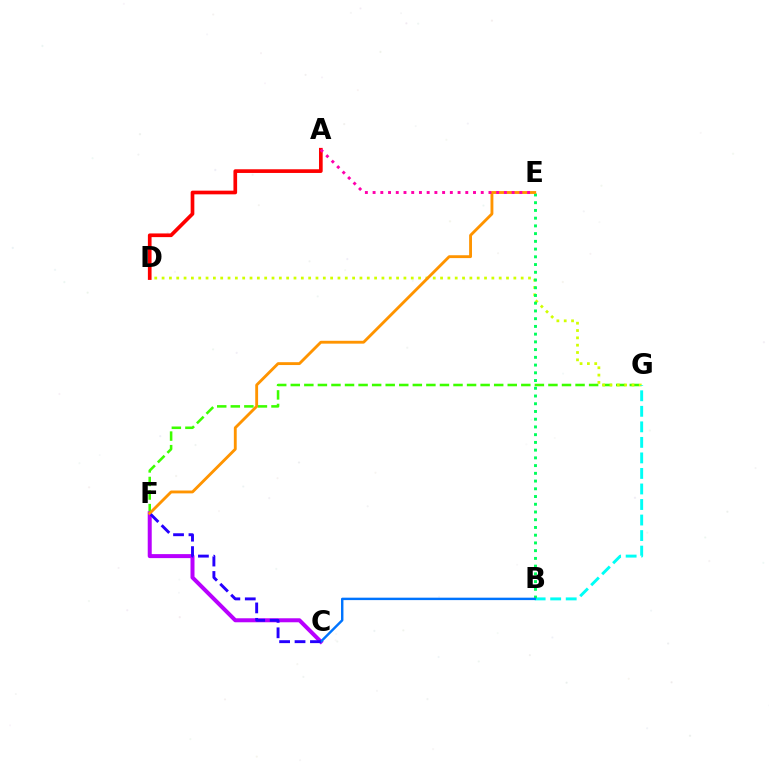{('F', 'G'): [{'color': '#3dff00', 'line_style': 'dashed', 'thickness': 1.84}], ('D', 'G'): [{'color': '#d1ff00', 'line_style': 'dotted', 'thickness': 1.99}], ('C', 'F'): [{'color': '#b900ff', 'line_style': 'solid', 'thickness': 2.88}, {'color': '#2500ff', 'line_style': 'dashed', 'thickness': 2.1}], ('B', 'G'): [{'color': '#00fff6', 'line_style': 'dashed', 'thickness': 2.11}], ('B', 'E'): [{'color': '#00ff5c', 'line_style': 'dotted', 'thickness': 2.1}], ('E', 'F'): [{'color': '#ff9400', 'line_style': 'solid', 'thickness': 2.06}], ('B', 'C'): [{'color': '#0074ff', 'line_style': 'solid', 'thickness': 1.75}], ('A', 'D'): [{'color': '#ff0000', 'line_style': 'solid', 'thickness': 2.65}], ('A', 'E'): [{'color': '#ff00ac', 'line_style': 'dotted', 'thickness': 2.1}]}